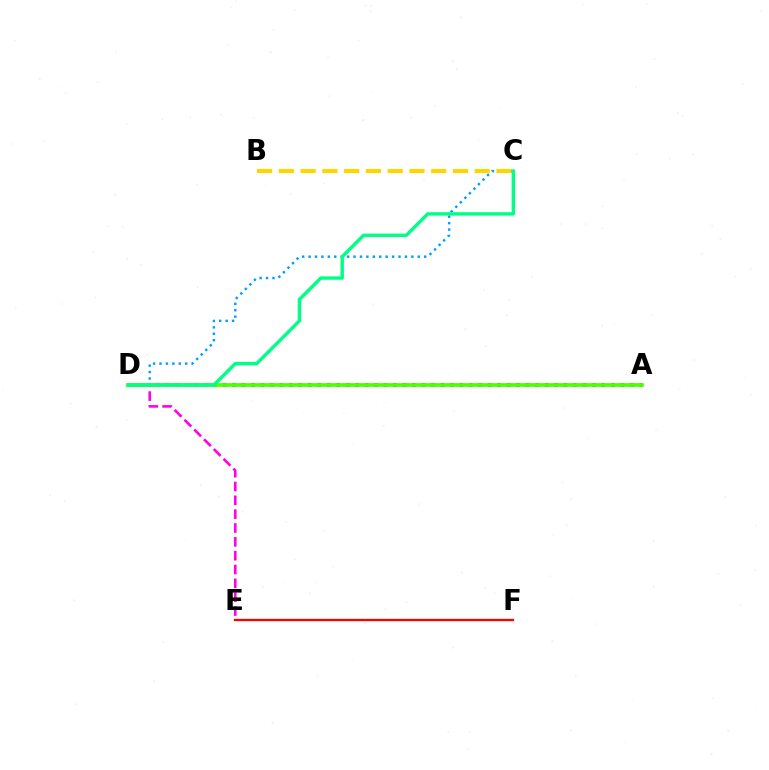{('C', 'D'): [{'color': '#009eff', 'line_style': 'dotted', 'thickness': 1.75}, {'color': '#00ff86', 'line_style': 'solid', 'thickness': 2.46}], ('A', 'D'): [{'color': '#3700ff', 'line_style': 'dotted', 'thickness': 2.57}, {'color': '#4fff00', 'line_style': 'solid', 'thickness': 2.68}], ('D', 'E'): [{'color': '#ff00ed', 'line_style': 'dashed', 'thickness': 1.88}], ('B', 'C'): [{'color': '#ffd500', 'line_style': 'dashed', 'thickness': 2.96}], ('E', 'F'): [{'color': '#ff0000', 'line_style': 'solid', 'thickness': 1.64}]}